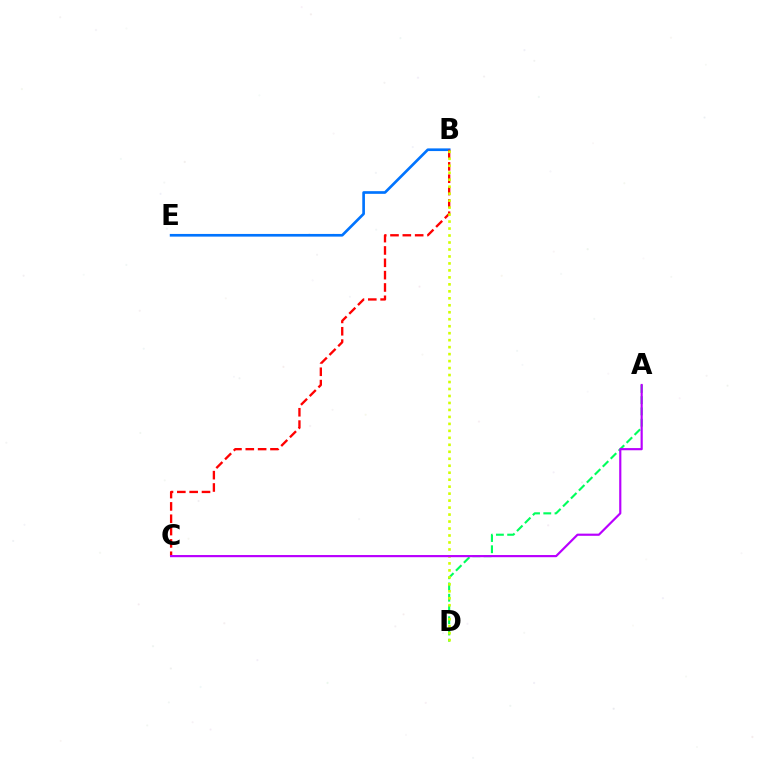{('A', 'D'): [{'color': '#00ff5c', 'line_style': 'dashed', 'thickness': 1.53}], ('B', 'E'): [{'color': '#0074ff', 'line_style': 'solid', 'thickness': 1.92}], ('B', 'C'): [{'color': '#ff0000', 'line_style': 'dashed', 'thickness': 1.68}], ('B', 'D'): [{'color': '#d1ff00', 'line_style': 'dotted', 'thickness': 1.9}], ('A', 'C'): [{'color': '#b900ff', 'line_style': 'solid', 'thickness': 1.56}]}